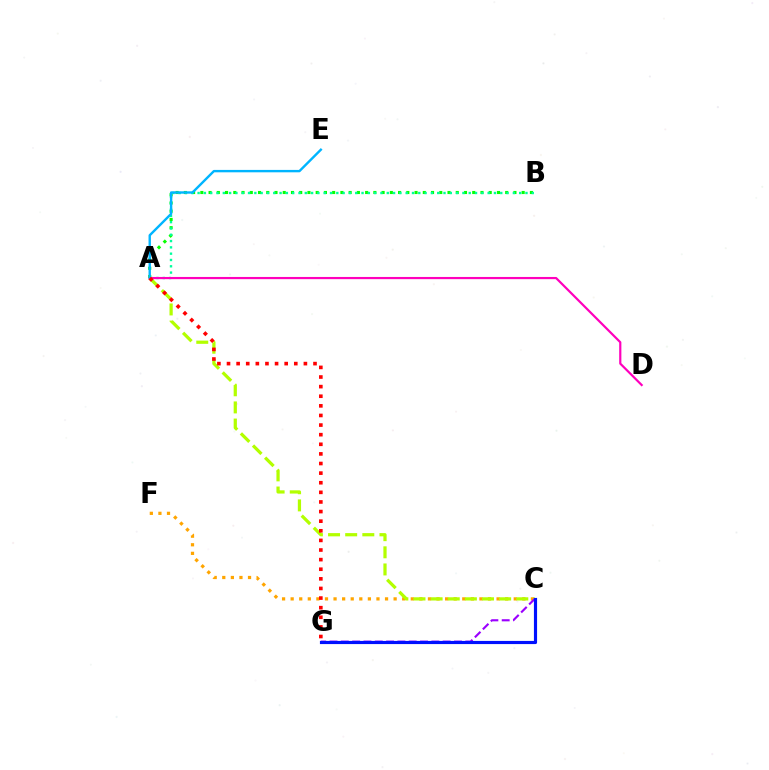{('C', 'F'): [{'color': '#ffa500', 'line_style': 'dotted', 'thickness': 2.33}], ('A', 'C'): [{'color': '#b3ff00', 'line_style': 'dashed', 'thickness': 2.33}], ('C', 'G'): [{'color': '#9b00ff', 'line_style': 'dashed', 'thickness': 1.54}, {'color': '#0010ff', 'line_style': 'solid', 'thickness': 2.27}], ('A', 'B'): [{'color': '#08ff00', 'line_style': 'dotted', 'thickness': 2.24}, {'color': '#00ff9d', 'line_style': 'dotted', 'thickness': 1.71}], ('A', 'D'): [{'color': '#ff00bd', 'line_style': 'solid', 'thickness': 1.58}], ('A', 'E'): [{'color': '#00b5ff', 'line_style': 'solid', 'thickness': 1.72}], ('A', 'G'): [{'color': '#ff0000', 'line_style': 'dotted', 'thickness': 2.61}]}